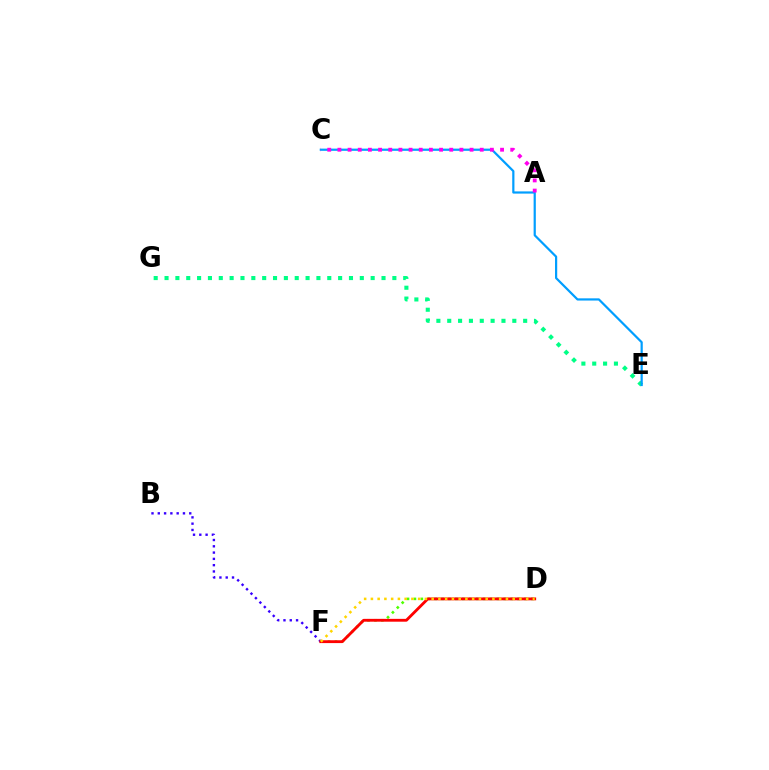{('E', 'G'): [{'color': '#00ff86', 'line_style': 'dotted', 'thickness': 2.95}], ('B', 'F'): [{'color': '#3700ff', 'line_style': 'dotted', 'thickness': 1.71}], ('C', 'E'): [{'color': '#009eff', 'line_style': 'solid', 'thickness': 1.59}], ('D', 'F'): [{'color': '#4fff00', 'line_style': 'dotted', 'thickness': 1.88}, {'color': '#ff0000', 'line_style': 'solid', 'thickness': 2.04}, {'color': '#ffd500', 'line_style': 'dotted', 'thickness': 1.83}], ('A', 'C'): [{'color': '#ff00ed', 'line_style': 'dotted', 'thickness': 2.76}]}